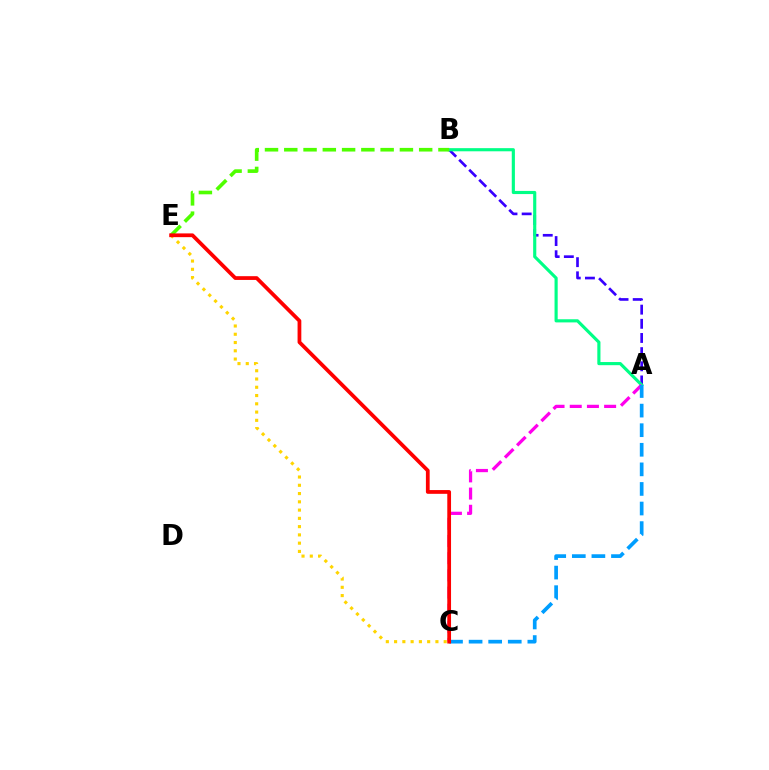{('A', 'B'): [{'color': '#3700ff', 'line_style': 'dashed', 'thickness': 1.92}, {'color': '#00ff86', 'line_style': 'solid', 'thickness': 2.26}], ('A', 'C'): [{'color': '#ff00ed', 'line_style': 'dashed', 'thickness': 2.34}, {'color': '#009eff', 'line_style': 'dashed', 'thickness': 2.66}], ('B', 'E'): [{'color': '#4fff00', 'line_style': 'dashed', 'thickness': 2.62}], ('C', 'E'): [{'color': '#ffd500', 'line_style': 'dotted', 'thickness': 2.25}, {'color': '#ff0000', 'line_style': 'solid', 'thickness': 2.7}]}